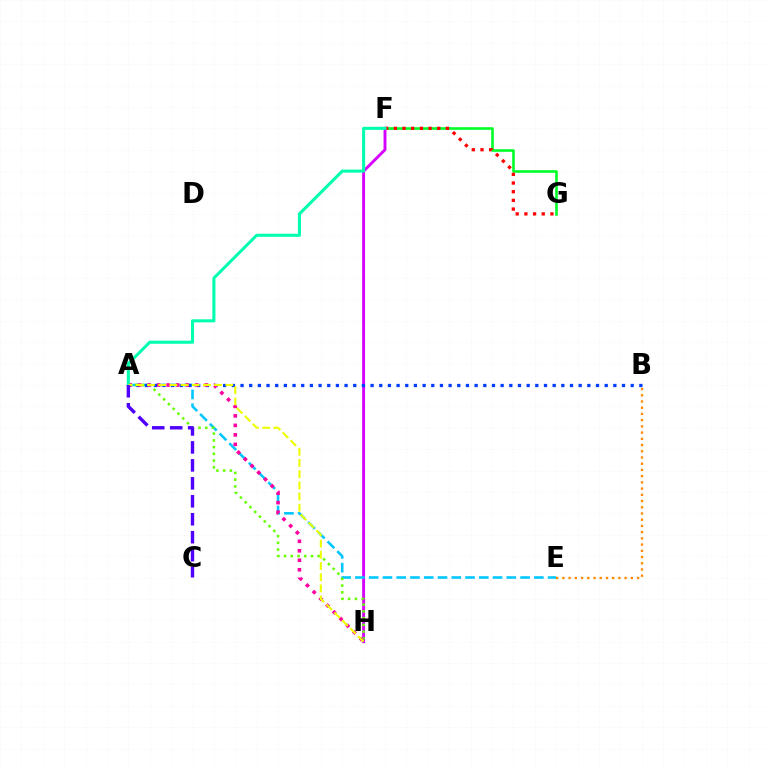{('F', 'G'): [{'color': '#00ff27', 'line_style': 'solid', 'thickness': 1.88}, {'color': '#ff0000', 'line_style': 'dotted', 'thickness': 2.36}], ('F', 'H'): [{'color': '#d600ff', 'line_style': 'solid', 'thickness': 2.09}], ('A', 'E'): [{'color': '#00c7ff', 'line_style': 'dashed', 'thickness': 1.87}], ('A', 'H'): [{'color': '#66ff00', 'line_style': 'dotted', 'thickness': 1.83}, {'color': '#ff00a0', 'line_style': 'dotted', 'thickness': 2.58}, {'color': '#eeff00', 'line_style': 'dashed', 'thickness': 1.52}], ('A', 'B'): [{'color': '#003fff', 'line_style': 'dotted', 'thickness': 2.36}], ('A', 'F'): [{'color': '#00ffaf', 'line_style': 'solid', 'thickness': 2.2}], ('B', 'E'): [{'color': '#ff8800', 'line_style': 'dotted', 'thickness': 1.69}], ('A', 'C'): [{'color': '#4f00ff', 'line_style': 'dashed', 'thickness': 2.44}]}